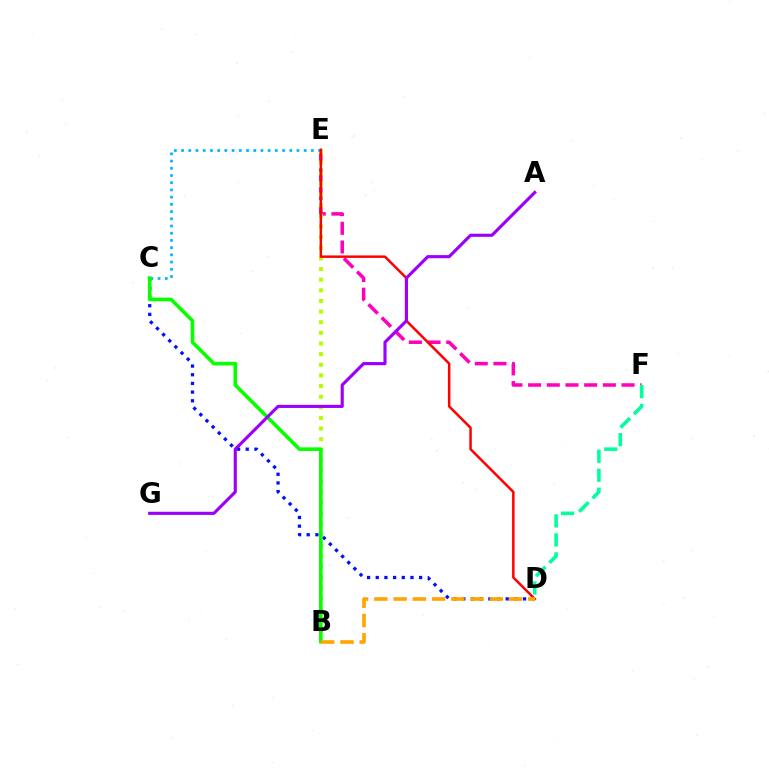{('C', 'D'): [{'color': '#0010ff', 'line_style': 'dotted', 'thickness': 2.36}], ('E', 'F'): [{'color': '#ff00bd', 'line_style': 'dashed', 'thickness': 2.54}], ('D', 'F'): [{'color': '#00ff9d', 'line_style': 'dashed', 'thickness': 2.58}], ('B', 'E'): [{'color': '#b3ff00', 'line_style': 'dotted', 'thickness': 2.89}], ('C', 'E'): [{'color': '#00b5ff', 'line_style': 'dotted', 'thickness': 1.96}], ('D', 'E'): [{'color': '#ff0000', 'line_style': 'solid', 'thickness': 1.79}], ('B', 'C'): [{'color': '#08ff00', 'line_style': 'solid', 'thickness': 2.6}], ('A', 'G'): [{'color': '#9b00ff', 'line_style': 'solid', 'thickness': 2.25}], ('B', 'D'): [{'color': '#ffa500', 'line_style': 'dashed', 'thickness': 2.61}]}